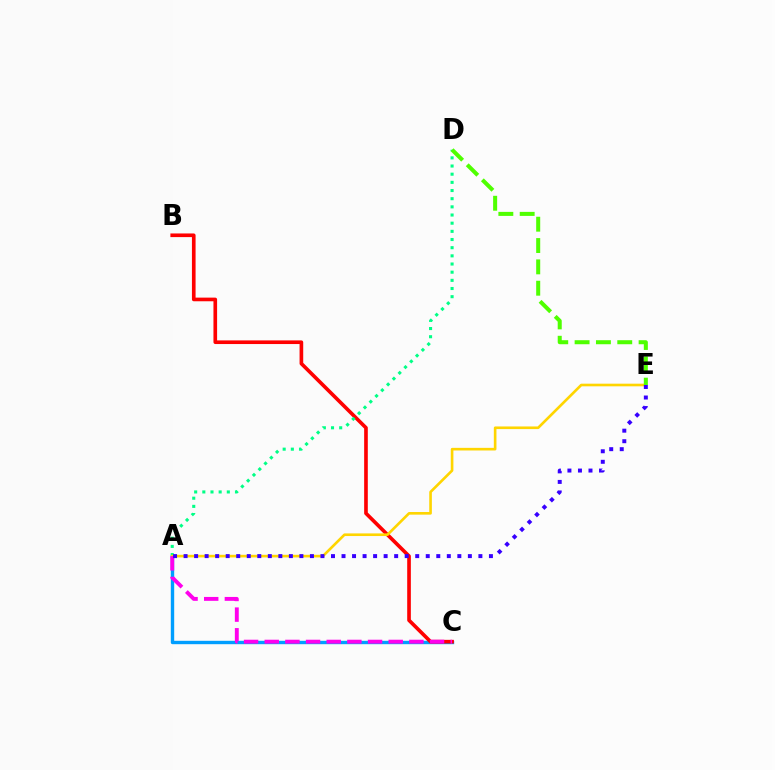{('A', 'C'): [{'color': '#009eff', 'line_style': 'solid', 'thickness': 2.44}, {'color': '#ff00ed', 'line_style': 'dashed', 'thickness': 2.81}], ('B', 'C'): [{'color': '#ff0000', 'line_style': 'solid', 'thickness': 2.63}], ('A', 'D'): [{'color': '#00ff86', 'line_style': 'dotted', 'thickness': 2.22}], ('A', 'E'): [{'color': '#ffd500', 'line_style': 'solid', 'thickness': 1.89}, {'color': '#3700ff', 'line_style': 'dotted', 'thickness': 2.86}], ('D', 'E'): [{'color': '#4fff00', 'line_style': 'dashed', 'thickness': 2.9}]}